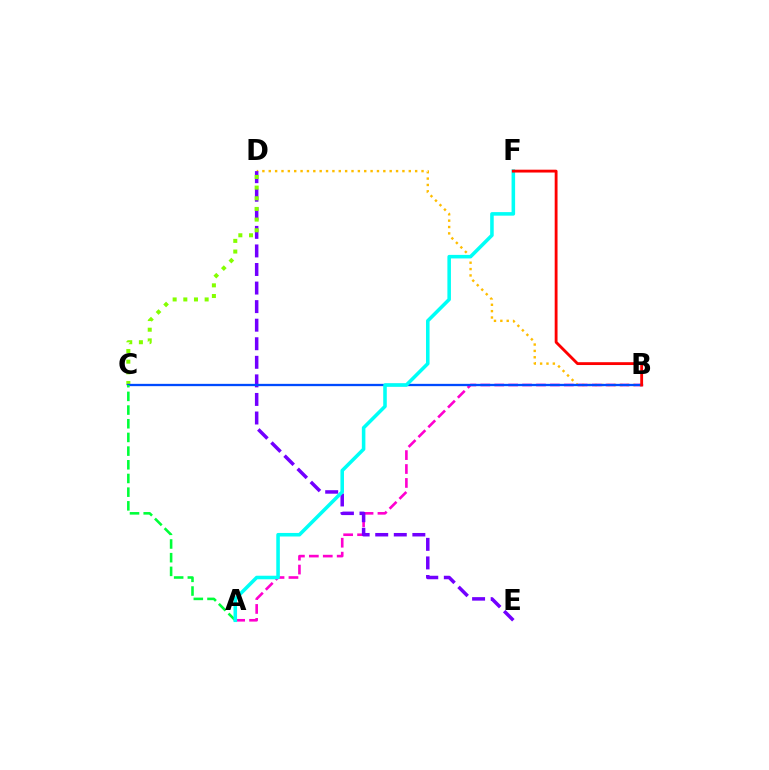{('A', 'B'): [{'color': '#ff00cf', 'line_style': 'dashed', 'thickness': 1.89}], ('B', 'D'): [{'color': '#ffbd00', 'line_style': 'dotted', 'thickness': 1.73}], ('D', 'E'): [{'color': '#7200ff', 'line_style': 'dashed', 'thickness': 2.52}], ('C', 'D'): [{'color': '#84ff00', 'line_style': 'dotted', 'thickness': 2.9}], ('B', 'C'): [{'color': '#004bff', 'line_style': 'solid', 'thickness': 1.66}], ('A', 'C'): [{'color': '#00ff39', 'line_style': 'dashed', 'thickness': 1.86}], ('A', 'F'): [{'color': '#00fff6', 'line_style': 'solid', 'thickness': 2.56}], ('B', 'F'): [{'color': '#ff0000', 'line_style': 'solid', 'thickness': 2.05}]}